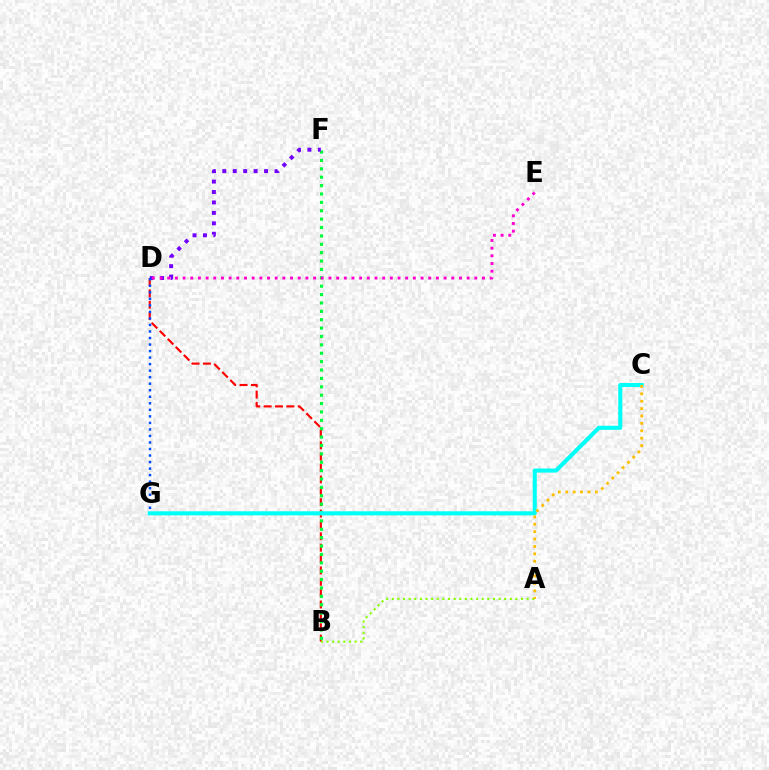{('B', 'D'): [{'color': '#ff0000', 'line_style': 'dashed', 'thickness': 1.54}], ('A', 'B'): [{'color': '#84ff00', 'line_style': 'dotted', 'thickness': 1.53}], ('B', 'F'): [{'color': '#00ff39', 'line_style': 'dotted', 'thickness': 2.28}], ('C', 'G'): [{'color': '#00fff6', 'line_style': 'solid', 'thickness': 2.94}], ('D', 'F'): [{'color': '#7200ff', 'line_style': 'dotted', 'thickness': 2.84}], ('A', 'C'): [{'color': '#ffbd00', 'line_style': 'dotted', 'thickness': 2.01}], ('D', 'G'): [{'color': '#004bff', 'line_style': 'dotted', 'thickness': 1.77}], ('D', 'E'): [{'color': '#ff00cf', 'line_style': 'dotted', 'thickness': 2.09}]}